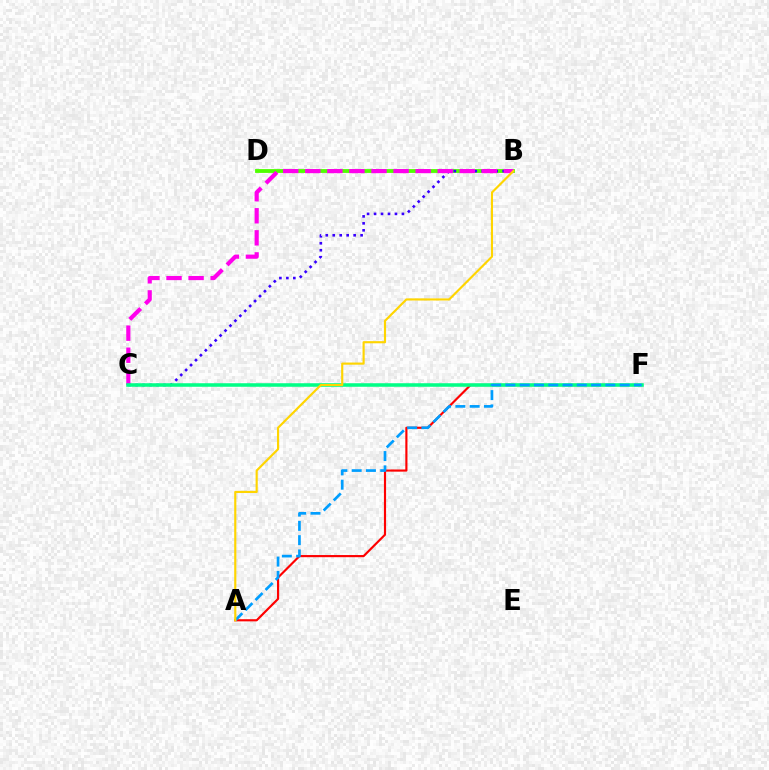{('B', 'D'): [{'color': '#4fff00', 'line_style': 'solid', 'thickness': 2.75}], ('B', 'C'): [{'color': '#3700ff', 'line_style': 'dotted', 'thickness': 1.89}, {'color': '#ff00ed', 'line_style': 'dashed', 'thickness': 3.0}], ('A', 'F'): [{'color': '#ff0000', 'line_style': 'solid', 'thickness': 1.55}, {'color': '#009eff', 'line_style': 'dashed', 'thickness': 1.94}], ('C', 'F'): [{'color': '#00ff86', 'line_style': 'solid', 'thickness': 2.55}], ('A', 'B'): [{'color': '#ffd500', 'line_style': 'solid', 'thickness': 1.55}]}